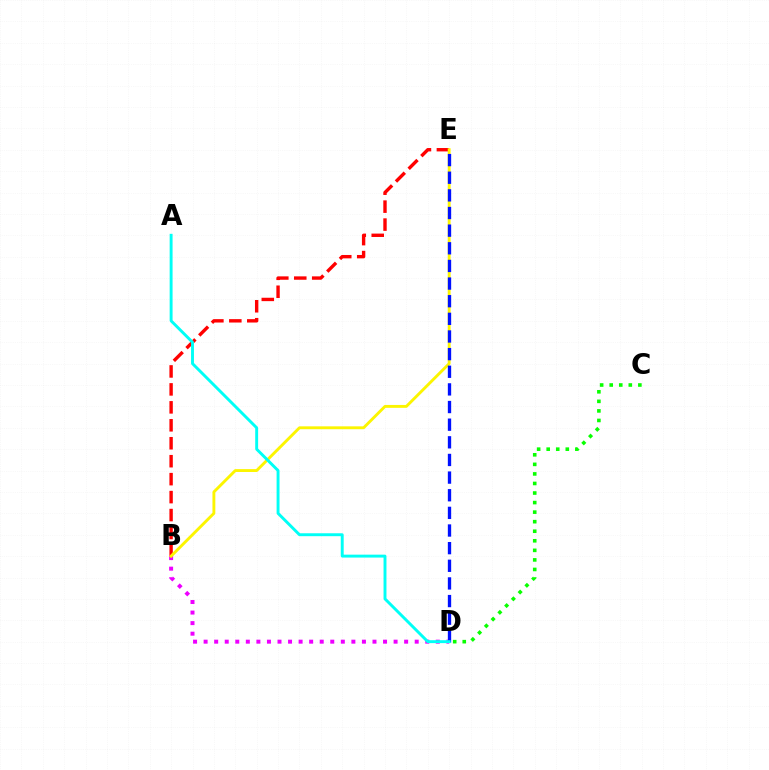{('B', 'D'): [{'color': '#ee00ff', 'line_style': 'dotted', 'thickness': 2.87}], ('B', 'E'): [{'color': '#ff0000', 'line_style': 'dashed', 'thickness': 2.44}, {'color': '#fcf500', 'line_style': 'solid', 'thickness': 2.08}], ('C', 'D'): [{'color': '#08ff00', 'line_style': 'dotted', 'thickness': 2.6}], ('D', 'E'): [{'color': '#0010ff', 'line_style': 'dashed', 'thickness': 2.4}], ('A', 'D'): [{'color': '#00fff6', 'line_style': 'solid', 'thickness': 2.1}]}